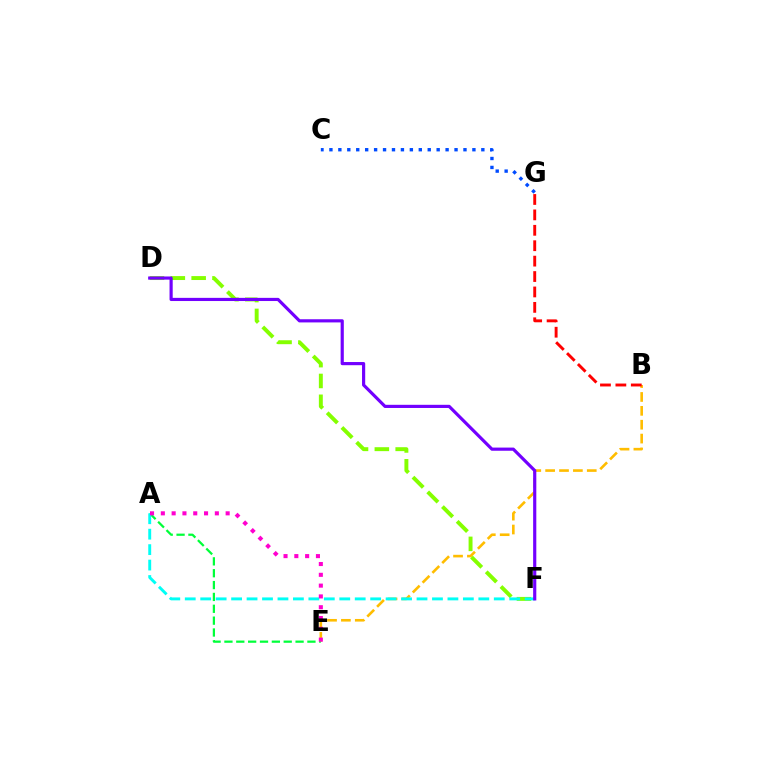{('B', 'E'): [{'color': '#ffbd00', 'line_style': 'dashed', 'thickness': 1.88}], ('C', 'G'): [{'color': '#004bff', 'line_style': 'dotted', 'thickness': 2.43}], ('D', 'F'): [{'color': '#84ff00', 'line_style': 'dashed', 'thickness': 2.83}, {'color': '#7200ff', 'line_style': 'solid', 'thickness': 2.28}], ('A', 'E'): [{'color': '#00ff39', 'line_style': 'dashed', 'thickness': 1.61}, {'color': '#ff00cf', 'line_style': 'dotted', 'thickness': 2.93}], ('A', 'F'): [{'color': '#00fff6', 'line_style': 'dashed', 'thickness': 2.1}], ('B', 'G'): [{'color': '#ff0000', 'line_style': 'dashed', 'thickness': 2.09}]}